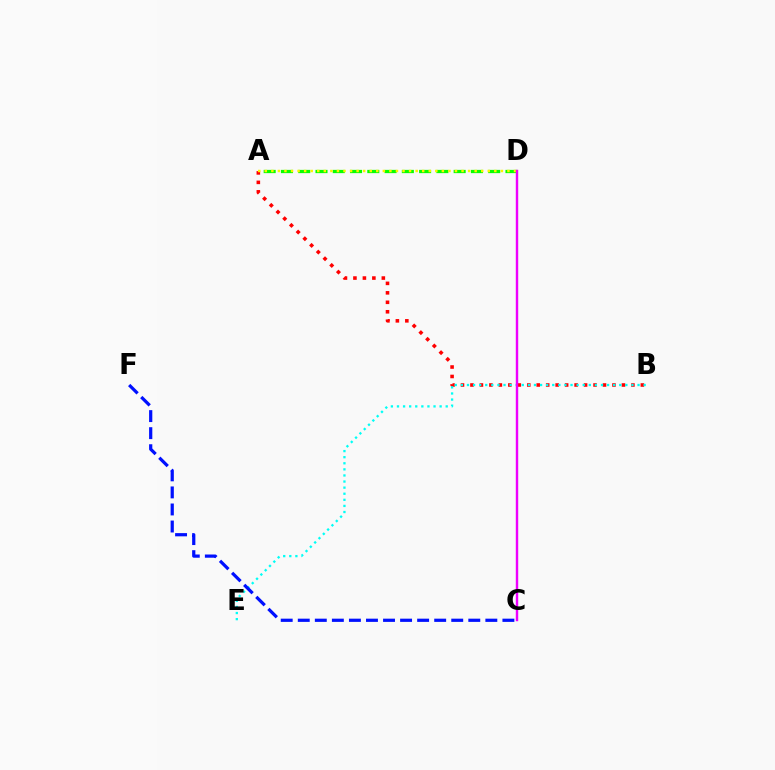{('A', 'B'): [{'color': '#ff0000', 'line_style': 'dotted', 'thickness': 2.57}], ('B', 'E'): [{'color': '#00fff6', 'line_style': 'dotted', 'thickness': 1.66}], ('C', 'F'): [{'color': '#0010ff', 'line_style': 'dashed', 'thickness': 2.32}], ('A', 'D'): [{'color': '#08ff00', 'line_style': 'dashed', 'thickness': 2.35}, {'color': '#fcf500', 'line_style': 'dotted', 'thickness': 1.78}], ('C', 'D'): [{'color': '#ee00ff', 'line_style': 'solid', 'thickness': 1.74}]}